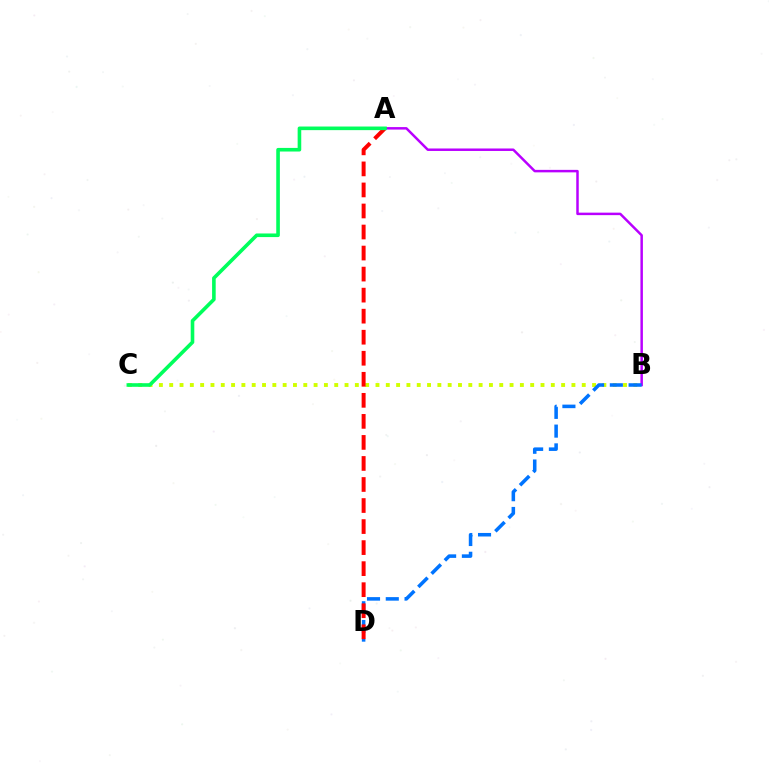{('B', 'C'): [{'color': '#d1ff00', 'line_style': 'dotted', 'thickness': 2.8}], ('A', 'B'): [{'color': '#b900ff', 'line_style': 'solid', 'thickness': 1.79}], ('B', 'D'): [{'color': '#0074ff', 'line_style': 'dashed', 'thickness': 2.55}], ('A', 'D'): [{'color': '#ff0000', 'line_style': 'dashed', 'thickness': 2.86}], ('A', 'C'): [{'color': '#00ff5c', 'line_style': 'solid', 'thickness': 2.6}]}